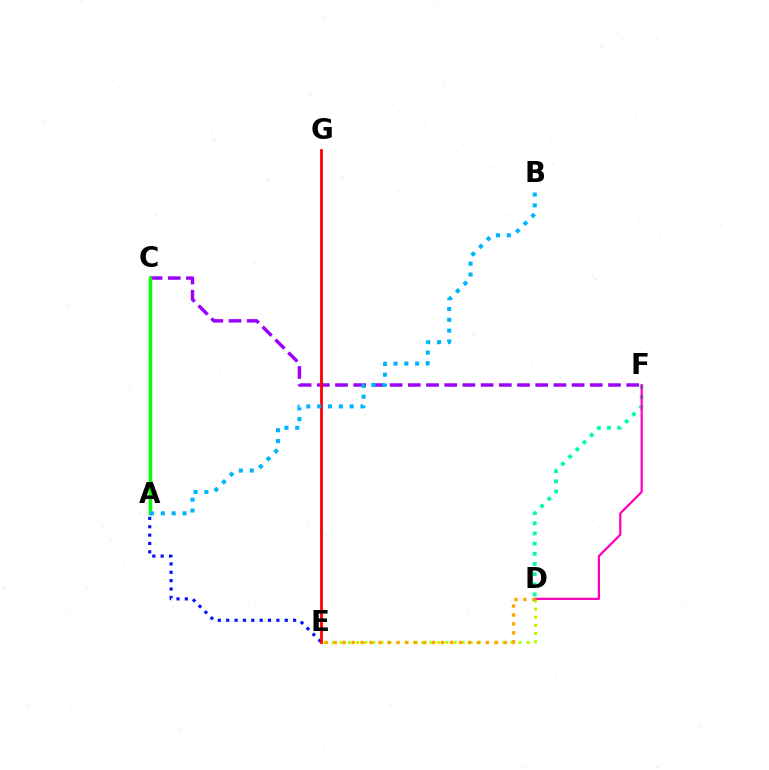{('C', 'F'): [{'color': '#9b00ff', 'line_style': 'dashed', 'thickness': 2.47}], ('A', 'C'): [{'color': '#08ff00', 'line_style': 'solid', 'thickness': 2.51}], ('D', 'F'): [{'color': '#00ff9d', 'line_style': 'dotted', 'thickness': 2.76}, {'color': '#ff00bd', 'line_style': 'solid', 'thickness': 1.6}], ('A', 'E'): [{'color': '#0010ff', 'line_style': 'dotted', 'thickness': 2.27}], ('D', 'E'): [{'color': '#b3ff00', 'line_style': 'dotted', 'thickness': 2.21}, {'color': '#ffa500', 'line_style': 'dotted', 'thickness': 2.43}], ('E', 'G'): [{'color': '#ff0000', 'line_style': 'solid', 'thickness': 2.02}], ('A', 'B'): [{'color': '#00b5ff', 'line_style': 'dotted', 'thickness': 2.94}]}